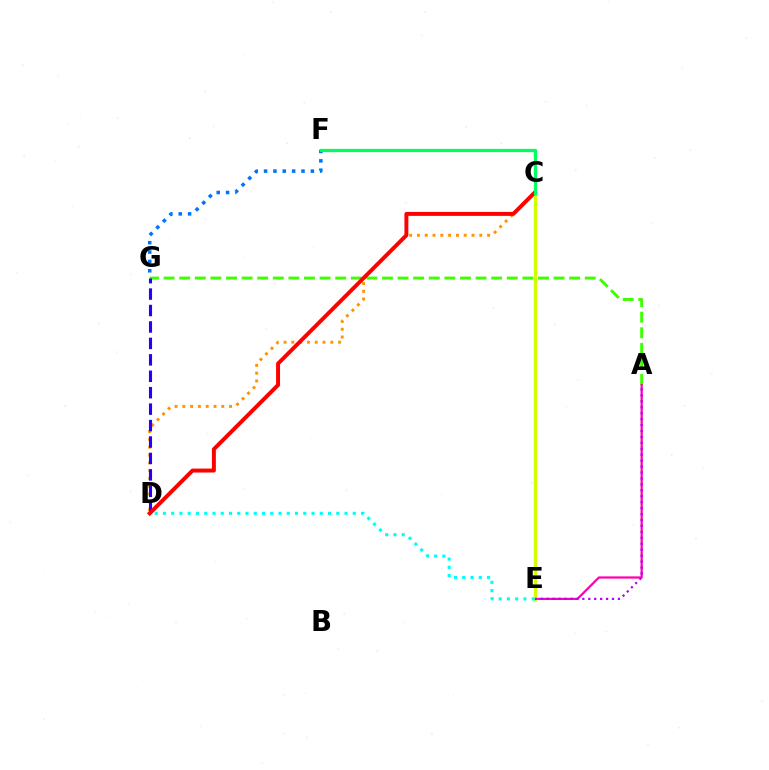{('A', 'G'): [{'color': '#3dff00', 'line_style': 'dashed', 'thickness': 2.12}], ('C', 'D'): [{'color': '#ff9400', 'line_style': 'dotted', 'thickness': 2.12}, {'color': '#ff0000', 'line_style': 'solid', 'thickness': 2.84}], ('F', 'G'): [{'color': '#0074ff', 'line_style': 'dotted', 'thickness': 2.54}], ('A', 'E'): [{'color': '#ff00ac', 'line_style': 'solid', 'thickness': 1.6}, {'color': '#b900ff', 'line_style': 'dotted', 'thickness': 1.61}], ('D', 'G'): [{'color': '#2500ff', 'line_style': 'dashed', 'thickness': 2.23}], ('C', 'E'): [{'color': '#d1ff00', 'line_style': 'solid', 'thickness': 2.4}], ('C', 'F'): [{'color': '#00ff5c', 'line_style': 'solid', 'thickness': 2.33}], ('D', 'E'): [{'color': '#00fff6', 'line_style': 'dotted', 'thickness': 2.24}]}